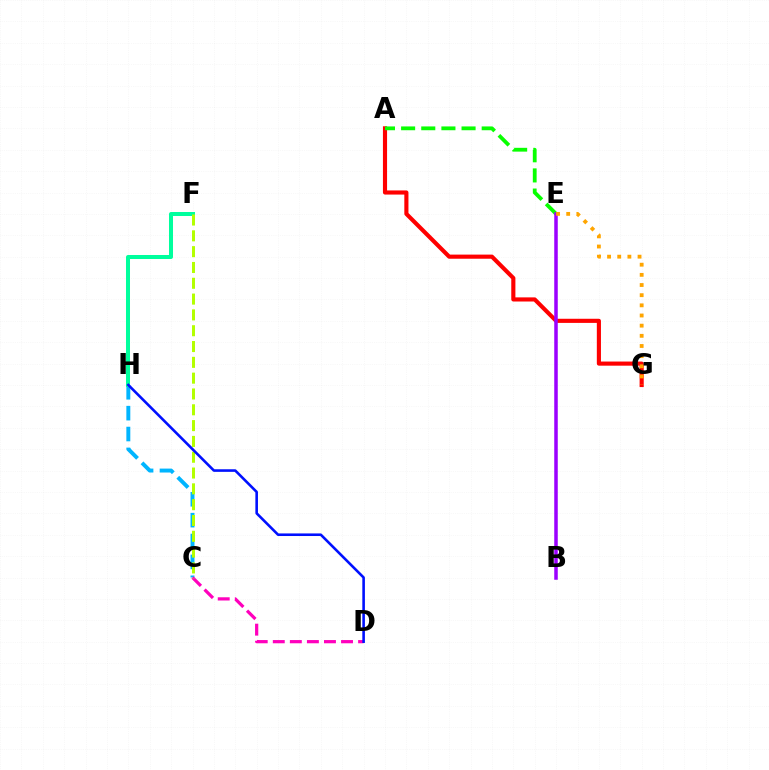{('C', 'H'): [{'color': '#00b5ff', 'line_style': 'dashed', 'thickness': 2.84}], ('A', 'G'): [{'color': '#ff0000', 'line_style': 'solid', 'thickness': 2.97}], ('C', 'D'): [{'color': '#ff00bd', 'line_style': 'dashed', 'thickness': 2.32}], ('A', 'E'): [{'color': '#08ff00', 'line_style': 'dashed', 'thickness': 2.74}], ('B', 'E'): [{'color': '#9b00ff', 'line_style': 'solid', 'thickness': 2.53}], ('F', 'H'): [{'color': '#00ff9d', 'line_style': 'solid', 'thickness': 2.88}], ('C', 'F'): [{'color': '#b3ff00', 'line_style': 'dashed', 'thickness': 2.15}], ('E', 'G'): [{'color': '#ffa500', 'line_style': 'dotted', 'thickness': 2.76}], ('D', 'H'): [{'color': '#0010ff', 'line_style': 'solid', 'thickness': 1.87}]}